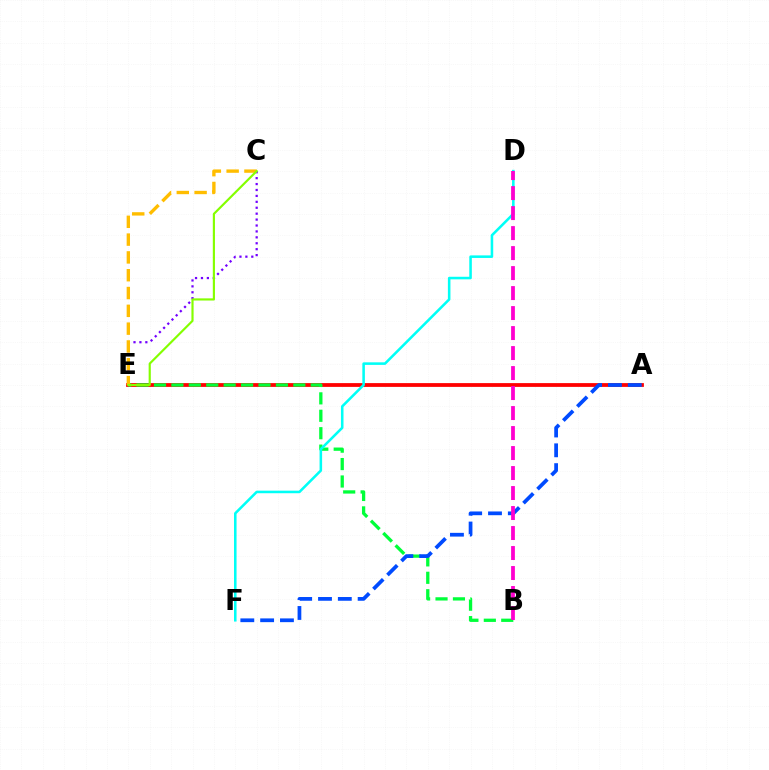{('C', 'E'): [{'color': '#7200ff', 'line_style': 'dotted', 'thickness': 1.61}, {'color': '#ffbd00', 'line_style': 'dashed', 'thickness': 2.42}, {'color': '#84ff00', 'line_style': 'solid', 'thickness': 1.56}], ('A', 'E'): [{'color': '#ff0000', 'line_style': 'solid', 'thickness': 2.72}], ('B', 'E'): [{'color': '#00ff39', 'line_style': 'dashed', 'thickness': 2.37}], ('A', 'F'): [{'color': '#004bff', 'line_style': 'dashed', 'thickness': 2.69}], ('D', 'F'): [{'color': '#00fff6', 'line_style': 'solid', 'thickness': 1.84}], ('B', 'D'): [{'color': '#ff00cf', 'line_style': 'dashed', 'thickness': 2.72}]}